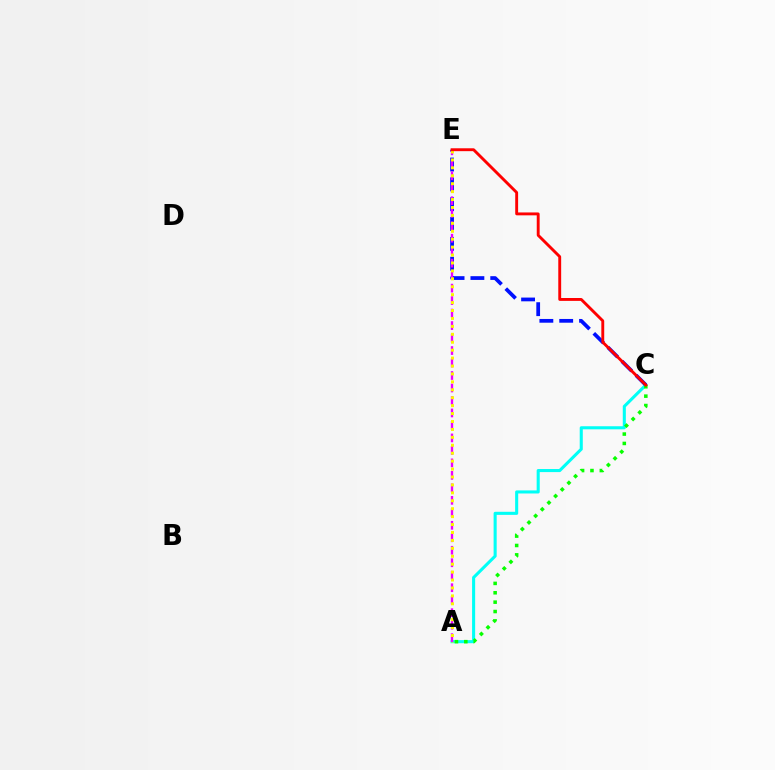{('A', 'C'): [{'color': '#00fff6', 'line_style': 'solid', 'thickness': 2.21}, {'color': '#08ff00', 'line_style': 'dotted', 'thickness': 2.55}], ('C', 'E'): [{'color': '#0010ff', 'line_style': 'dashed', 'thickness': 2.69}, {'color': '#ff0000', 'line_style': 'solid', 'thickness': 2.08}], ('A', 'E'): [{'color': '#ee00ff', 'line_style': 'dashed', 'thickness': 1.7}, {'color': '#fcf500', 'line_style': 'dotted', 'thickness': 2.15}]}